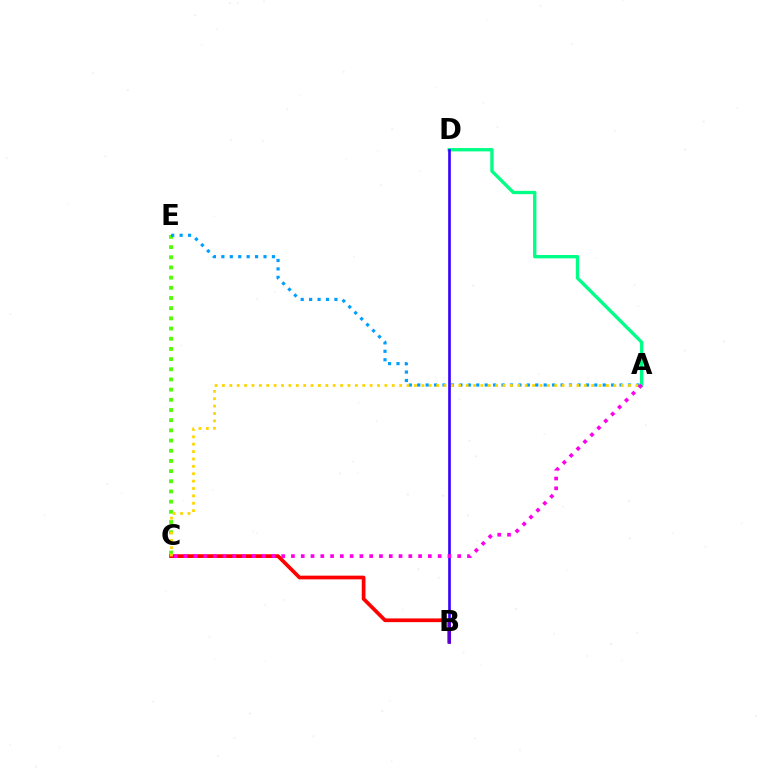{('C', 'E'): [{'color': '#4fff00', 'line_style': 'dotted', 'thickness': 2.77}], ('A', 'D'): [{'color': '#00ff86', 'line_style': 'solid', 'thickness': 2.4}], ('A', 'E'): [{'color': '#009eff', 'line_style': 'dotted', 'thickness': 2.29}], ('B', 'C'): [{'color': '#ff0000', 'line_style': 'solid', 'thickness': 2.67}], ('A', 'C'): [{'color': '#ffd500', 'line_style': 'dotted', 'thickness': 2.01}, {'color': '#ff00ed', 'line_style': 'dotted', 'thickness': 2.66}], ('B', 'D'): [{'color': '#3700ff', 'line_style': 'solid', 'thickness': 1.9}]}